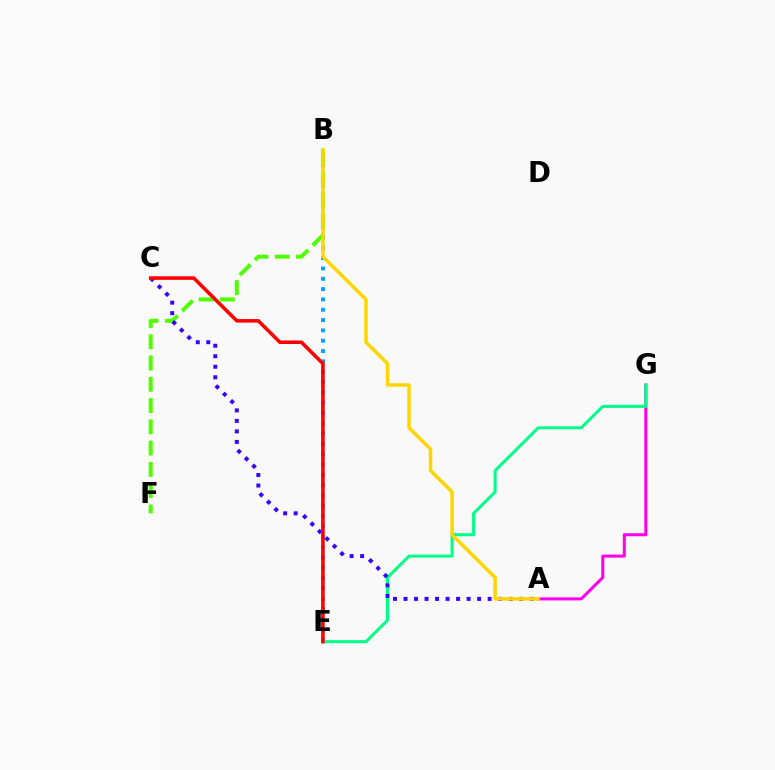{('B', 'E'): [{'color': '#009eff', 'line_style': 'dotted', 'thickness': 2.8}], ('B', 'F'): [{'color': '#4fff00', 'line_style': 'dashed', 'thickness': 2.89}], ('A', 'G'): [{'color': '#ff00ed', 'line_style': 'solid', 'thickness': 2.19}], ('E', 'G'): [{'color': '#00ff86', 'line_style': 'solid', 'thickness': 2.17}], ('A', 'C'): [{'color': '#3700ff', 'line_style': 'dotted', 'thickness': 2.86}], ('A', 'B'): [{'color': '#ffd500', 'line_style': 'solid', 'thickness': 2.51}], ('C', 'E'): [{'color': '#ff0000', 'line_style': 'solid', 'thickness': 2.56}]}